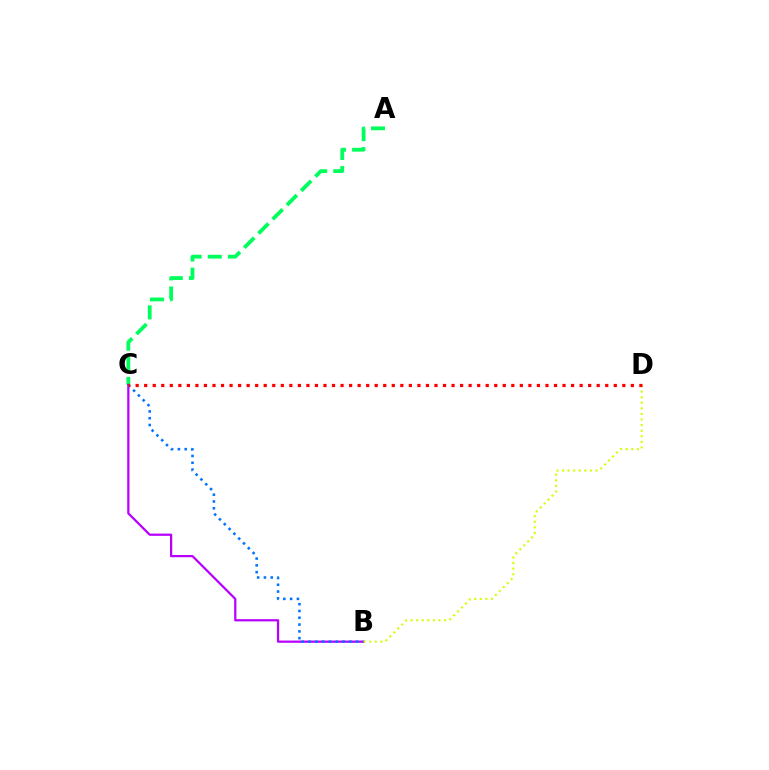{('A', 'C'): [{'color': '#00ff5c', 'line_style': 'dashed', 'thickness': 2.73}], ('B', 'C'): [{'color': '#b900ff', 'line_style': 'solid', 'thickness': 1.61}, {'color': '#0074ff', 'line_style': 'dotted', 'thickness': 1.85}], ('B', 'D'): [{'color': '#d1ff00', 'line_style': 'dotted', 'thickness': 1.52}], ('C', 'D'): [{'color': '#ff0000', 'line_style': 'dotted', 'thickness': 2.32}]}